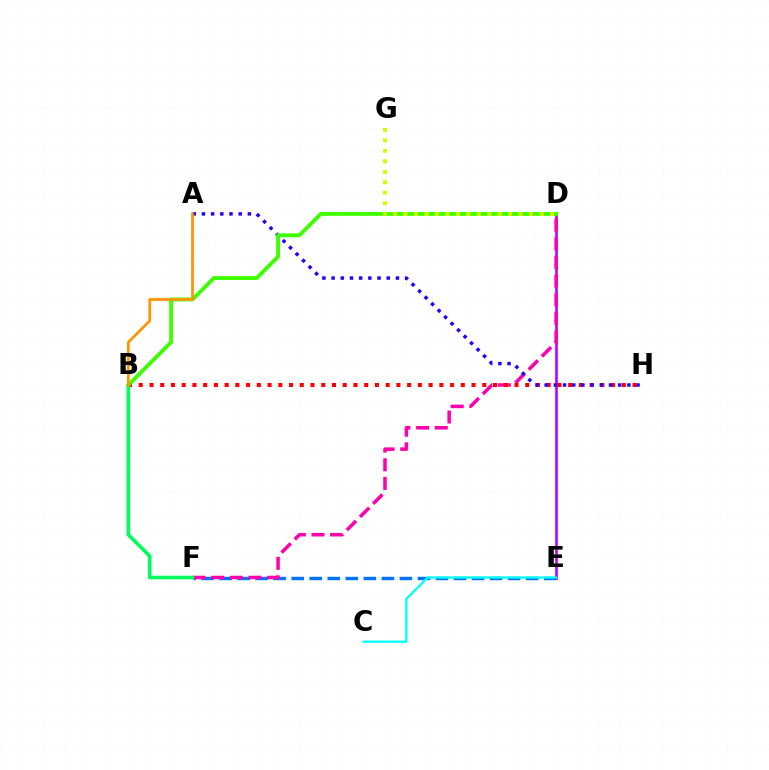{('E', 'F'): [{'color': '#0074ff', 'line_style': 'dashed', 'thickness': 2.45}], ('D', 'E'): [{'color': '#b900ff', 'line_style': 'solid', 'thickness': 1.88}], ('C', 'E'): [{'color': '#00fff6', 'line_style': 'solid', 'thickness': 1.65}], ('D', 'F'): [{'color': '#ff00ac', 'line_style': 'dashed', 'thickness': 2.53}], ('B', 'H'): [{'color': '#ff0000', 'line_style': 'dotted', 'thickness': 2.92}], ('A', 'H'): [{'color': '#2500ff', 'line_style': 'dotted', 'thickness': 2.5}], ('B', 'D'): [{'color': '#3dff00', 'line_style': 'solid', 'thickness': 2.8}], ('B', 'F'): [{'color': '#00ff5c', 'line_style': 'solid', 'thickness': 2.6}], ('A', 'B'): [{'color': '#ff9400', 'line_style': 'solid', 'thickness': 1.96}], ('D', 'G'): [{'color': '#d1ff00', 'line_style': 'dotted', 'thickness': 2.84}]}